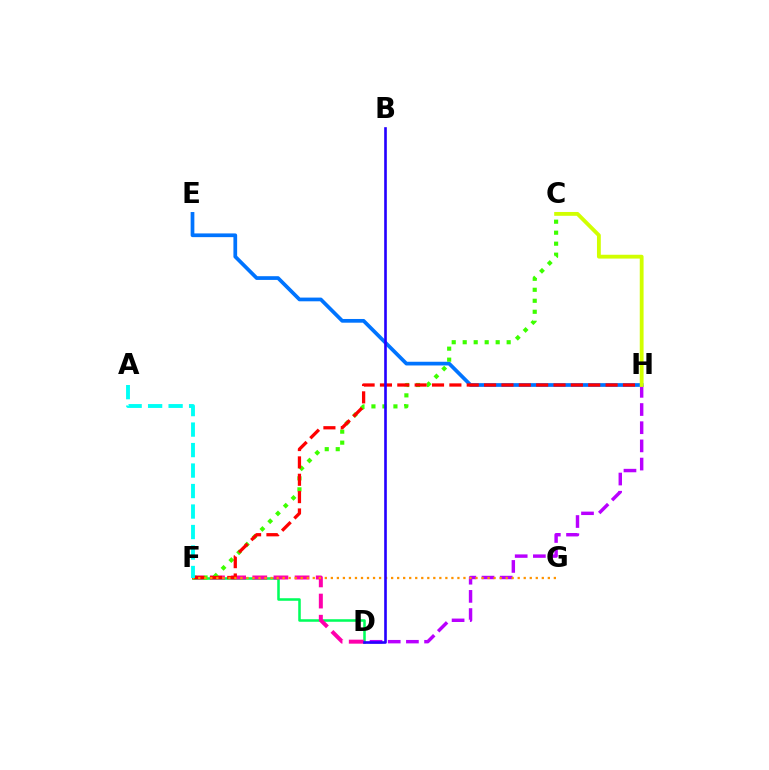{('D', 'F'): [{'color': '#00ff5c', 'line_style': 'solid', 'thickness': 1.83}, {'color': '#ff00ac', 'line_style': 'dashed', 'thickness': 2.87}], ('E', 'H'): [{'color': '#0074ff', 'line_style': 'solid', 'thickness': 2.68}], ('C', 'F'): [{'color': '#3dff00', 'line_style': 'dotted', 'thickness': 2.99}], ('F', 'H'): [{'color': '#ff0000', 'line_style': 'dashed', 'thickness': 2.36}], ('D', 'H'): [{'color': '#b900ff', 'line_style': 'dashed', 'thickness': 2.47}], ('C', 'H'): [{'color': '#d1ff00', 'line_style': 'solid', 'thickness': 2.76}], ('F', 'G'): [{'color': '#ff9400', 'line_style': 'dotted', 'thickness': 1.64}], ('A', 'F'): [{'color': '#00fff6', 'line_style': 'dashed', 'thickness': 2.78}], ('B', 'D'): [{'color': '#2500ff', 'line_style': 'solid', 'thickness': 1.9}]}